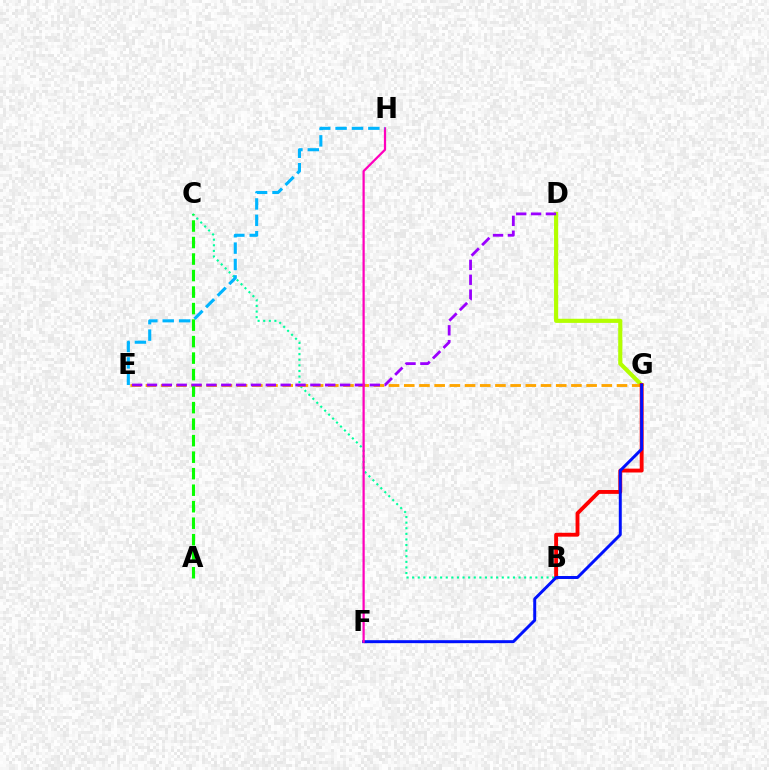{('B', 'C'): [{'color': '#00ff9d', 'line_style': 'dotted', 'thickness': 1.52}], ('D', 'G'): [{'color': '#b3ff00', 'line_style': 'solid', 'thickness': 2.97}], ('E', 'G'): [{'color': '#ffa500', 'line_style': 'dashed', 'thickness': 2.06}], ('A', 'C'): [{'color': '#08ff00', 'line_style': 'dashed', 'thickness': 2.24}], ('D', 'E'): [{'color': '#9b00ff', 'line_style': 'dashed', 'thickness': 2.02}], ('B', 'G'): [{'color': '#ff0000', 'line_style': 'solid', 'thickness': 2.78}], ('F', 'G'): [{'color': '#0010ff', 'line_style': 'solid', 'thickness': 2.14}], ('F', 'H'): [{'color': '#ff00bd', 'line_style': 'solid', 'thickness': 1.61}], ('E', 'H'): [{'color': '#00b5ff', 'line_style': 'dashed', 'thickness': 2.23}]}